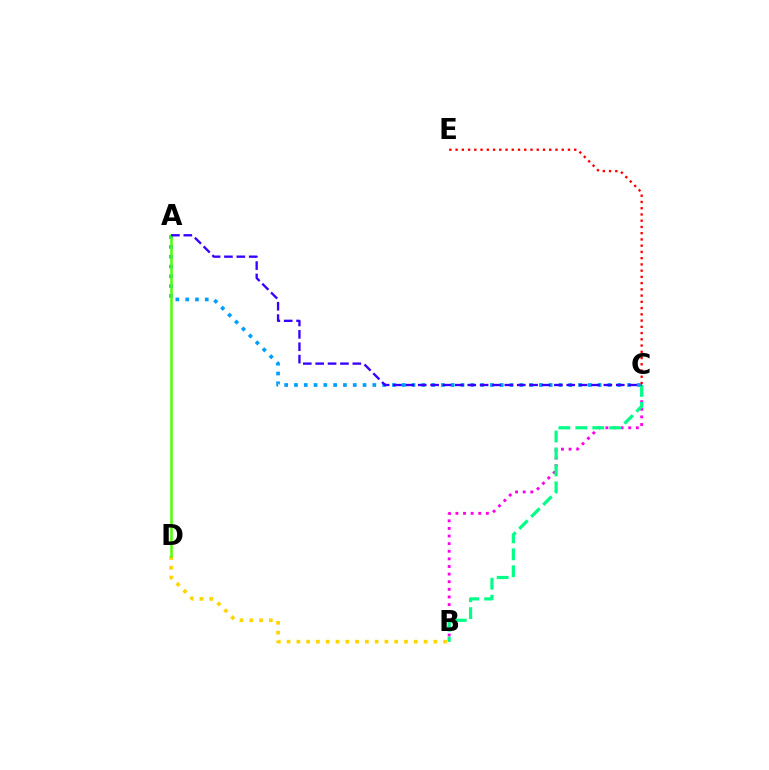{('B', 'C'): [{'color': '#ff00ed', 'line_style': 'dotted', 'thickness': 2.07}, {'color': '#00ff86', 'line_style': 'dashed', 'thickness': 2.3}], ('A', 'C'): [{'color': '#009eff', 'line_style': 'dotted', 'thickness': 2.66}, {'color': '#3700ff', 'line_style': 'dashed', 'thickness': 1.68}], ('B', 'D'): [{'color': '#ffd500', 'line_style': 'dotted', 'thickness': 2.66}], ('A', 'D'): [{'color': '#4fff00', 'line_style': 'solid', 'thickness': 1.81}], ('C', 'E'): [{'color': '#ff0000', 'line_style': 'dotted', 'thickness': 1.7}]}